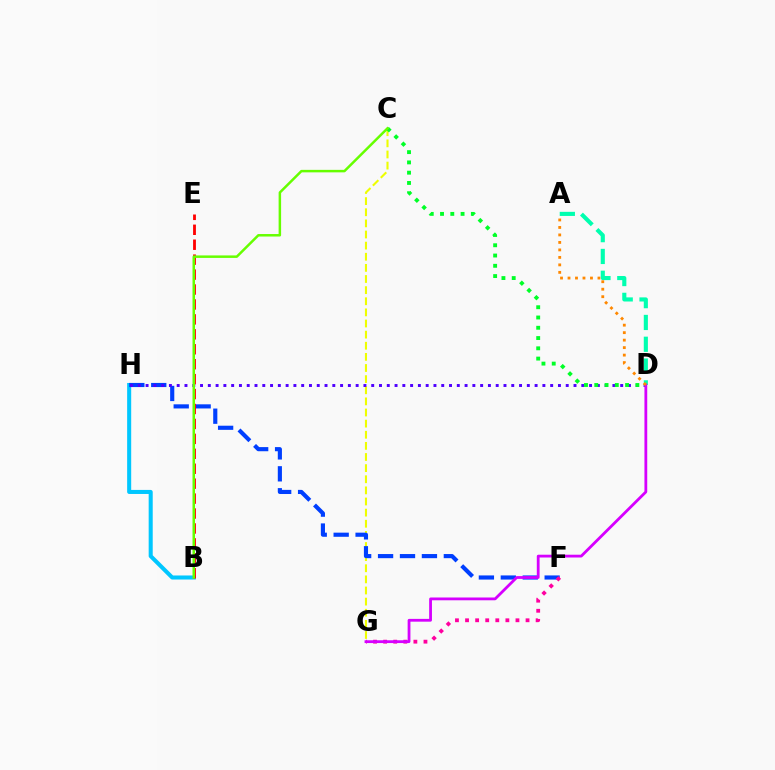{('C', 'G'): [{'color': '#eeff00', 'line_style': 'dashed', 'thickness': 1.51}], ('B', 'H'): [{'color': '#00c7ff', 'line_style': 'solid', 'thickness': 2.92}], ('F', 'H'): [{'color': '#003fff', 'line_style': 'dashed', 'thickness': 2.98}], ('D', 'H'): [{'color': '#4f00ff', 'line_style': 'dotted', 'thickness': 2.11}], ('A', 'D'): [{'color': '#00ffaf', 'line_style': 'dashed', 'thickness': 2.96}, {'color': '#ff8800', 'line_style': 'dotted', 'thickness': 2.03}], ('F', 'G'): [{'color': '#ff00a0', 'line_style': 'dotted', 'thickness': 2.74}], ('D', 'G'): [{'color': '#d600ff', 'line_style': 'solid', 'thickness': 2.01}], ('B', 'E'): [{'color': '#ff0000', 'line_style': 'dashed', 'thickness': 2.03}], ('C', 'D'): [{'color': '#00ff27', 'line_style': 'dotted', 'thickness': 2.79}], ('B', 'C'): [{'color': '#66ff00', 'line_style': 'solid', 'thickness': 1.79}]}